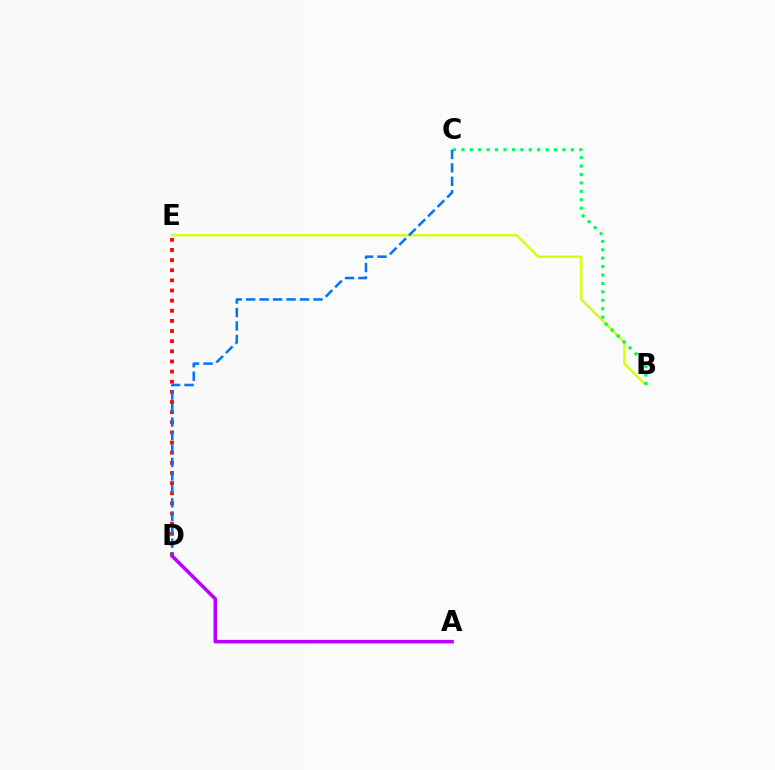{('D', 'E'): [{'color': '#ff0000', 'line_style': 'dotted', 'thickness': 2.75}], ('B', 'E'): [{'color': '#d1ff00', 'line_style': 'solid', 'thickness': 1.64}], ('B', 'C'): [{'color': '#00ff5c', 'line_style': 'dotted', 'thickness': 2.29}], ('C', 'D'): [{'color': '#0074ff', 'line_style': 'dashed', 'thickness': 1.83}], ('A', 'D'): [{'color': '#b900ff', 'line_style': 'solid', 'thickness': 2.55}]}